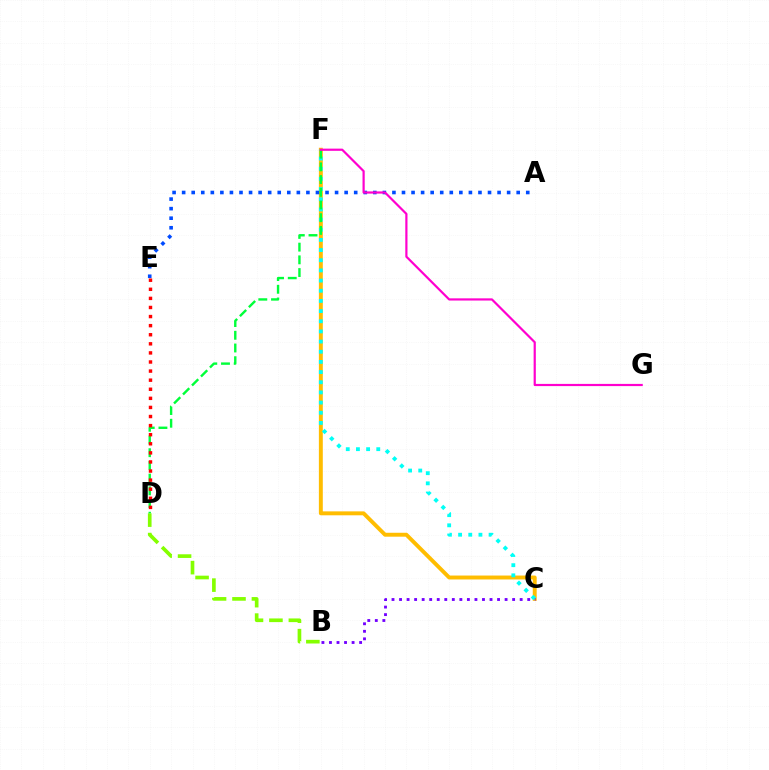{('C', 'F'): [{'color': '#ffbd00', 'line_style': 'solid', 'thickness': 2.83}, {'color': '#00fff6', 'line_style': 'dotted', 'thickness': 2.76}], ('A', 'E'): [{'color': '#004bff', 'line_style': 'dotted', 'thickness': 2.6}], ('B', 'C'): [{'color': '#7200ff', 'line_style': 'dotted', 'thickness': 2.05}], ('B', 'D'): [{'color': '#84ff00', 'line_style': 'dashed', 'thickness': 2.64}], ('D', 'F'): [{'color': '#00ff39', 'line_style': 'dashed', 'thickness': 1.73}], ('F', 'G'): [{'color': '#ff00cf', 'line_style': 'solid', 'thickness': 1.58}], ('D', 'E'): [{'color': '#ff0000', 'line_style': 'dotted', 'thickness': 2.47}]}